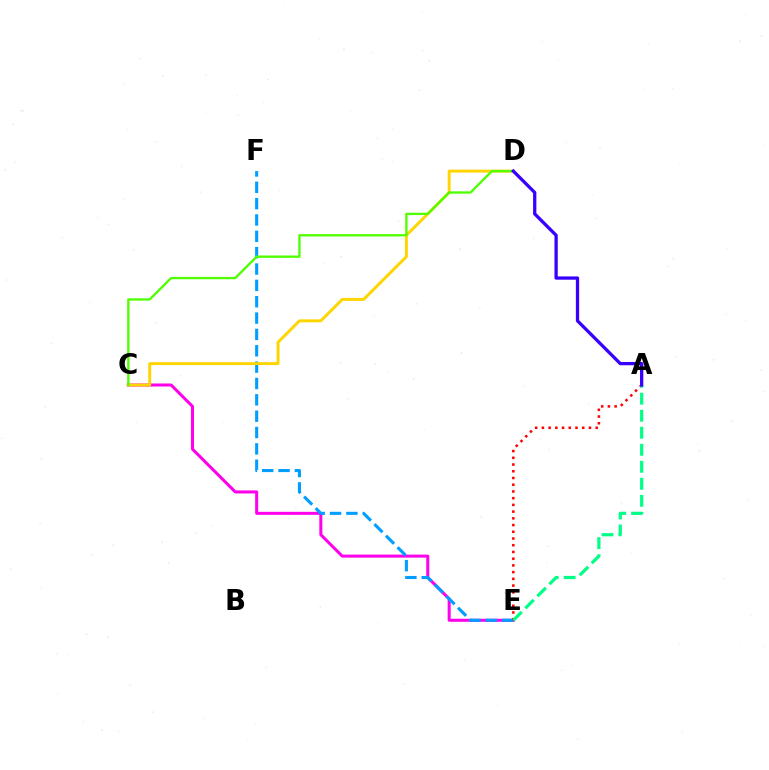{('C', 'E'): [{'color': '#ff00ed', 'line_style': 'solid', 'thickness': 2.18}], ('E', 'F'): [{'color': '#009eff', 'line_style': 'dashed', 'thickness': 2.22}], ('C', 'D'): [{'color': '#ffd500', 'line_style': 'solid', 'thickness': 2.12}, {'color': '#4fff00', 'line_style': 'solid', 'thickness': 1.67}], ('A', 'E'): [{'color': '#ff0000', 'line_style': 'dotted', 'thickness': 1.83}, {'color': '#00ff86', 'line_style': 'dashed', 'thickness': 2.31}], ('A', 'D'): [{'color': '#3700ff', 'line_style': 'solid', 'thickness': 2.36}]}